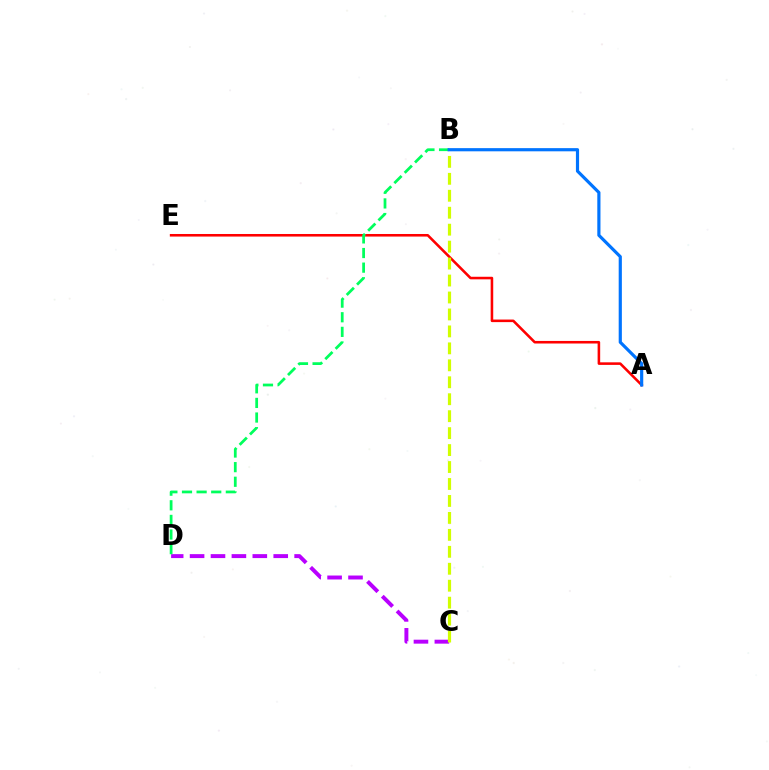{('C', 'D'): [{'color': '#b900ff', 'line_style': 'dashed', 'thickness': 2.84}], ('A', 'E'): [{'color': '#ff0000', 'line_style': 'solid', 'thickness': 1.85}], ('B', 'C'): [{'color': '#d1ff00', 'line_style': 'dashed', 'thickness': 2.3}], ('B', 'D'): [{'color': '#00ff5c', 'line_style': 'dashed', 'thickness': 1.99}], ('A', 'B'): [{'color': '#0074ff', 'line_style': 'solid', 'thickness': 2.28}]}